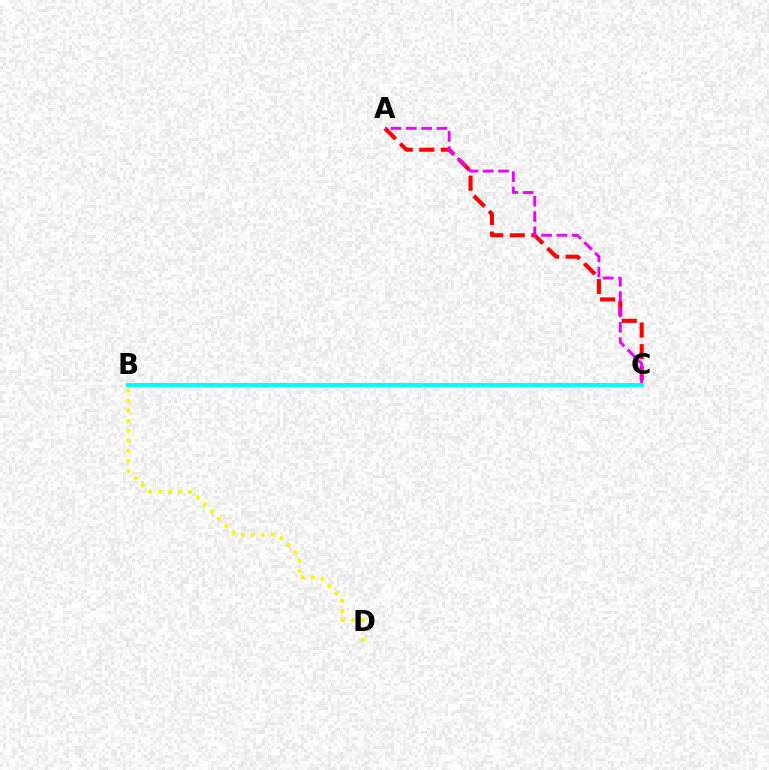{('A', 'C'): [{'color': '#ff0000', 'line_style': 'dashed', 'thickness': 2.93}, {'color': '#ee00ff', 'line_style': 'dashed', 'thickness': 2.08}], ('B', 'C'): [{'color': '#08ff00', 'line_style': 'dashed', 'thickness': 2.66}, {'color': '#0010ff', 'line_style': 'solid', 'thickness': 1.72}, {'color': '#00fff6', 'line_style': 'solid', 'thickness': 2.91}], ('B', 'D'): [{'color': '#fcf500', 'line_style': 'dotted', 'thickness': 2.73}]}